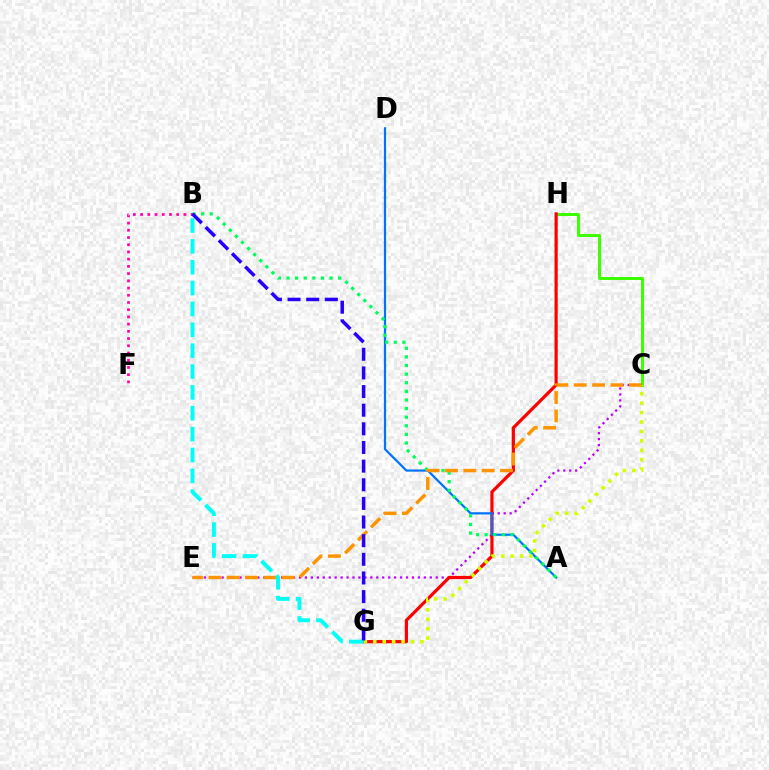{('C', 'H'): [{'color': '#3dff00', 'line_style': 'solid', 'thickness': 2.16}], ('C', 'E'): [{'color': '#b900ff', 'line_style': 'dotted', 'thickness': 1.62}, {'color': '#ff9400', 'line_style': 'dashed', 'thickness': 2.49}], ('G', 'H'): [{'color': '#ff0000', 'line_style': 'solid', 'thickness': 2.31}], ('A', 'D'): [{'color': '#0074ff', 'line_style': 'solid', 'thickness': 1.6}], ('A', 'B'): [{'color': '#00ff5c', 'line_style': 'dotted', 'thickness': 2.34}], ('C', 'G'): [{'color': '#d1ff00', 'line_style': 'dotted', 'thickness': 2.56}], ('B', 'G'): [{'color': '#00fff6', 'line_style': 'dashed', 'thickness': 2.83}, {'color': '#2500ff', 'line_style': 'dashed', 'thickness': 2.53}], ('B', 'F'): [{'color': '#ff00ac', 'line_style': 'dotted', 'thickness': 1.96}]}